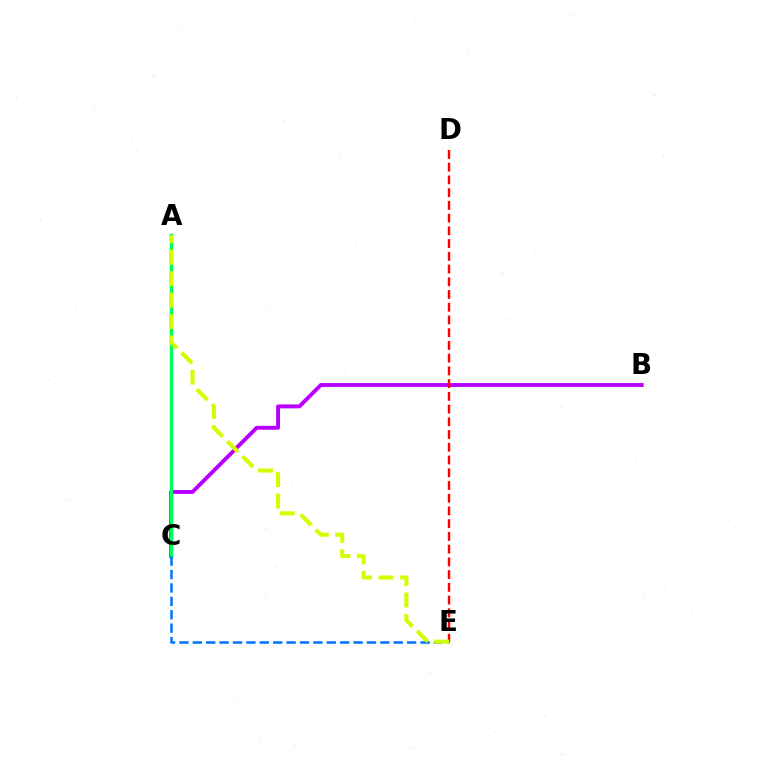{('B', 'C'): [{'color': '#b900ff', 'line_style': 'solid', 'thickness': 2.82}], ('A', 'C'): [{'color': '#00ff5c', 'line_style': 'solid', 'thickness': 2.45}], ('C', 'E'): [{'color': '#0074ff', 'line_style': 'dashed', 'thickness': 1.82}], ('D', 'E'): [{'color': '#ff0000', 'line_style': 'dashed', 'thickness': 1.73}], ('A', 'E'): [{'color': '#d1ff00', 'line_style': 'dashed', 'thickness': 2.92}]}